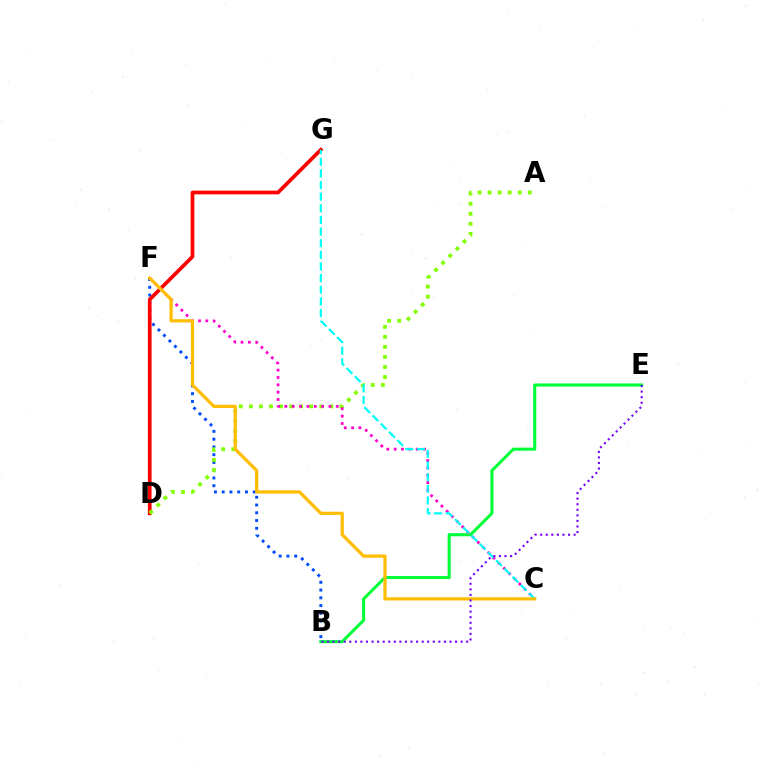{('B', 'E'): [{'color': '#00ff39', 'line_style': 'solid', 'thickness': 2.21}, {'color': '#7200ff', 'line_style': 'dotted', 'thickness': 1.51}], ('B', 'F'): [{'color': '#004bff', 'line_style': 'dotted', 'thickness': 2.11}], ('D', 'G'): [{'color': '#ff0000', 'line_style': 'solid', 'thickness': 2.67}], ('A', 'D'): [{'color': '#84ff00', 'line_style': 'dotted', 'thickness': 2.73}], ('C', 'F'): [{'color': '#ff00cf', 'line_style': 'dotted', 'thickness': 2.0}, {'color': '#ffbd00', 'line_style': 'solid', 'thickness': 2.31}], ('C', 'G'): [{'color': '#00fff6', 'line_style': 'dashed', 'thickness': 1.58}]}